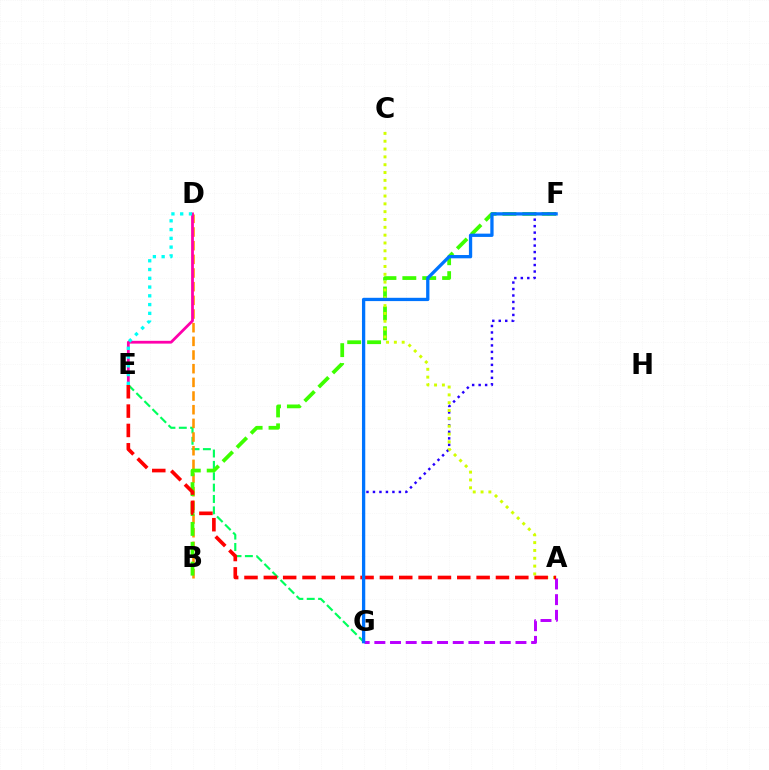{('E', 'G'): [{'color': '#00ff5c', 'line_style': 'dashed', 'thickness': 1.54}], ('B', 'D'): [{'color': '#ff9400', 'line_style': 'dashed', 'thickness': 1.86}], ('B', 'F'): [{'color': '#3dff00', 'line_style': 'dashed', 'thickness': 2.7}], ('F', 'G'): [{'color': '#2500ff', 'line_style': 'dotted', 'thickness': 1.76}, {'color': '#0074ff', 'line_style': 'solid', 'thickness': 2.37}], ('A', 'C'): [{'color': '#d1ff00', 'line_style': 'dotted', 'thickness': 2.13}], ('D', 'E'): [{'color': '#ff00ac', 'line_style': 'solid', 'thickness': 2.0}, {'color': '#00fff6', 'line_style': 'dotted', 'thickness': 2.38}], ('A', 'G'): [{'color': '#b900ff', 'line_style': 'dashed', 'thickness': 2.13}], ('A', 'E'): [{'color': '#ff0000', 'line_style': 'dashed', 'thickness': 2.63}]}